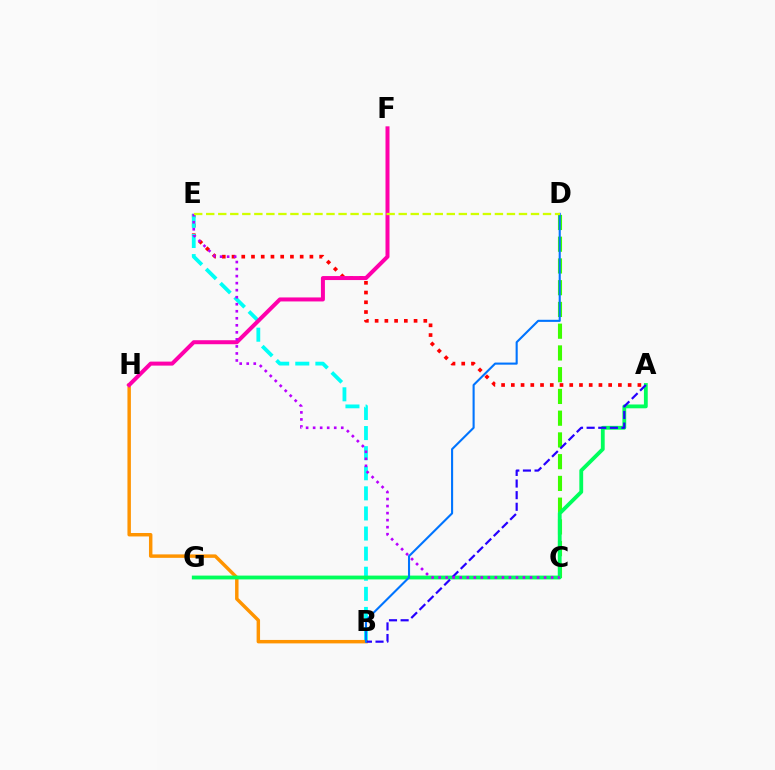{('A', 'E'): [{'color': '#ff0000', 'line_style': 'dotted', 'thickness': 2.64}], ('B', 'E'): [{'color': '#00fff6', 'line_style': 'dashed', 'thickness': 2.73}], ('B', 'H'): [{'color': '#ff9400', 'line_style': 'solid', 'thickness': 2.49}], ('C', 'D'): [{'color': '#3dff00', 'line_style': 'dashed', 'thickness': 2.95}], ('A', 'G'): [{'color': '#00ff5c', 'line_style': 'solid', 'thickness': 2.75}], ('F', 'H'): [{'color': '#ff00ac', 'line_style': 'solid', 'thickness': 2.88}], ('A', 'B'): [{'color': '#2500ff', 'line_style': 'dashed', 'thickness': 1.58}], ('C', 'E'): [{'color': '#b900ff', 'line_style': 'dotted', 'thickness': 1.91}], ('B', 'D'): [{'color': '#0074ff', 'line_style': 'solid', 'thickness': 1.51}], ('D', 'E'): [{'color': '#d1ff00', 'line_style': 'dashed', 'thickness': 1.63}]}